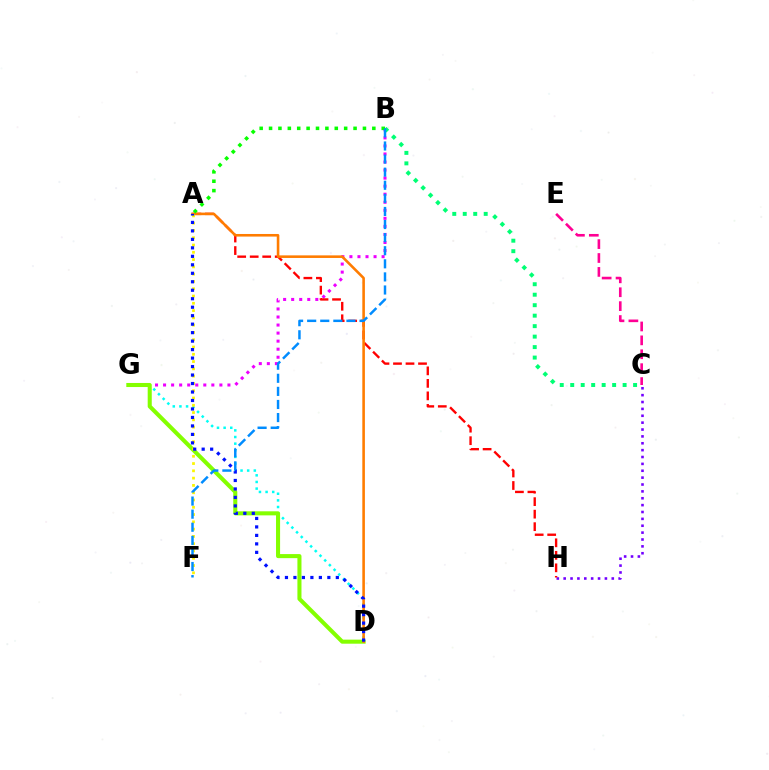{('C', 'E'): [{'color': '#ff0094', 'line_style': 'dashed', 'thickness': 1.89}], ('C', 'H'): [{'color': '#7200ff', 'line_style': 'dotted', 'thickness': 1.87}], ('B', 'G'): [{'color': '#ee00ff', 'line_style': 'dotted', 'thickness': 2.19}], ('A', 'H'): [{'color': '#ff0000', 'line_style': 'dashed', 'thickness': 1.7}], ('D', 'G'): [{'color': '#00fff6', 'line_style': 'dotted', 'thickness': 1.8}, {'color': '#84ff00', 'line_style': 'solid', 'thickness': 2.92}], ('B', 'C'): [{'color': '#00ff74', 'line_style': 'dotted', 'thickness': 2.85}], ('A', 'D'): [{'color': '#ff7c00', 'line_style': 'solid', 'thickness': 1.87}, {'color': '#0010ff', 'line_style': 'dotted', 'thickness': 2.3}], ('A', 'B'): [{'color': '#08ff00', 'line_style': 'dotted', 'thickness': 2.55}], ('A', 'F'): [{'color': '#fcf500', 'line_style': 'dotted', 'thickness': 1.98}], ('B', 'F'): [{'color': '#008cff', 'line_style': 'dashed', 'thickness': 1.78}]}